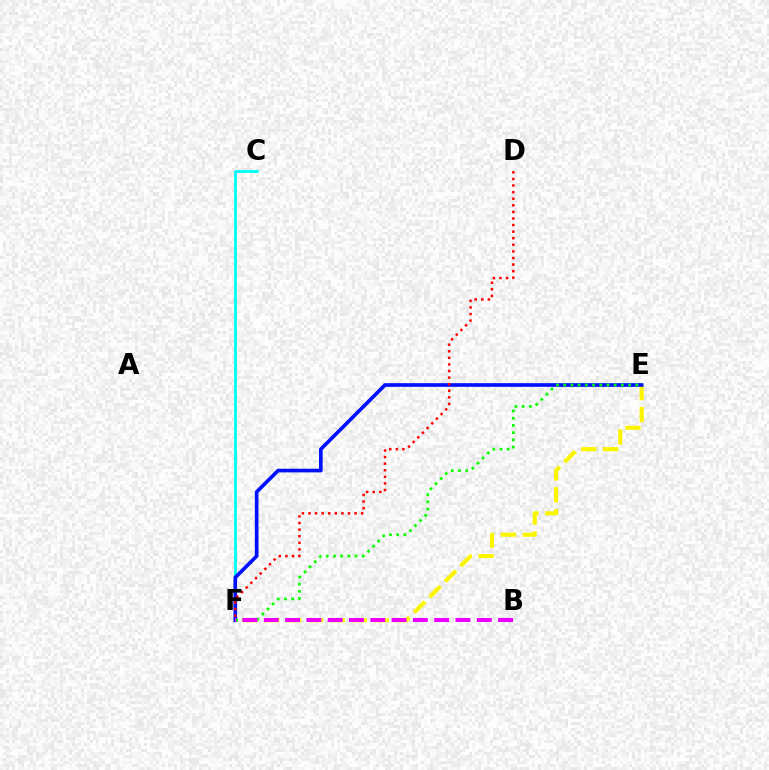{('C', 'F'): [{'color': '#00fff6', 'line_style': 'solid', 'thickness': 2.02}], ('E', 'F'): [{'color': '#fcf500', 'line_style': 'dashed', 'thickness': 2.97}, {'color': '#0010ff', 'line_style': 'solid', 'thickness': 2.63}, {'color': '#08ff00', 'line_style': 'dotted', 'thickness': 1.96}], ('D', 'F'): [{'color': '#ff0000', 'line_style': 'dotted', 'thickness': 1.79}], ('B', 'F'): [{'color': '#ee00ff', 'line_style': 'dashed', 'thickness': 2.89}]}